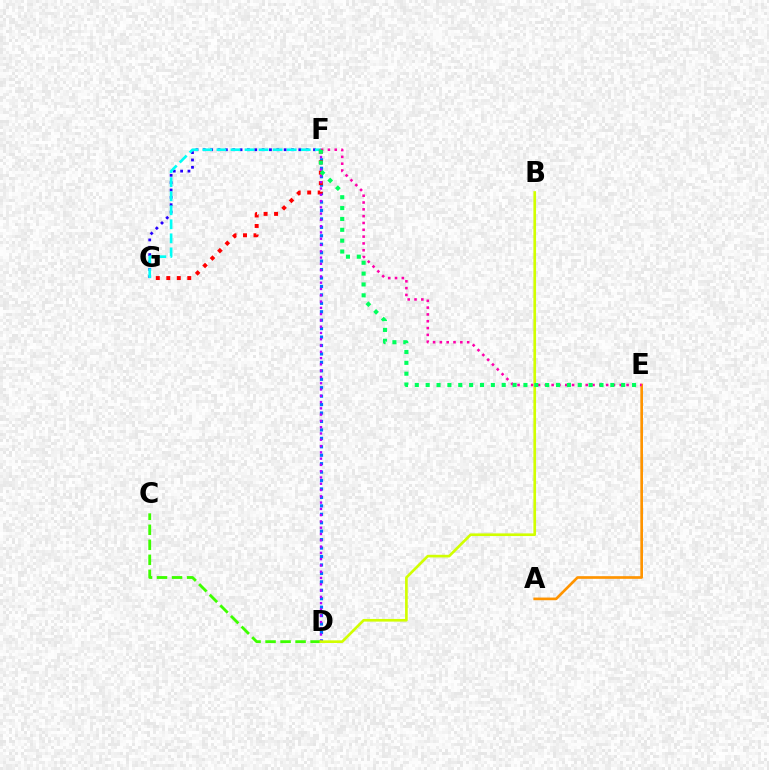{('A', 'E'): [{'color': '#ff9400', 'line_style': 'solid', 'thickness': 1.92}], ('E', 'F'): [{'color': '#ff00ac', 'line_style': 'dotted', 'thickness': 1.85}, {'color': '#00ff5c', 'line_style': 'dotted', 'thickness': 2.95}], ('D', 'F'): [{'color': '#0074ff', 'line_style': 'dotted', 'thickness': 2.29}, {'color': '#b900ff', 'line_style': 'dotted', 'thickness': 1.71}], ('F', 'G'): [{'color': '#2500ff', 'line_style': 'dotted', 'thickness': 2.0}, {'color': '#00fff6', 'line_style': 'dashed', 'thickness': 1.91}, {'color': '#ff0000', 'line_style': 'dotted', 'thickness': 2.85}], ('C', 'D'): [{'color': '#3dff00', 'line_style': 'dashed', 'thickness': 2.04}], ('B', 'D'): [{'color': '#d1ff00', 'line_style': 'solid', 'thickness': 1.91}]}